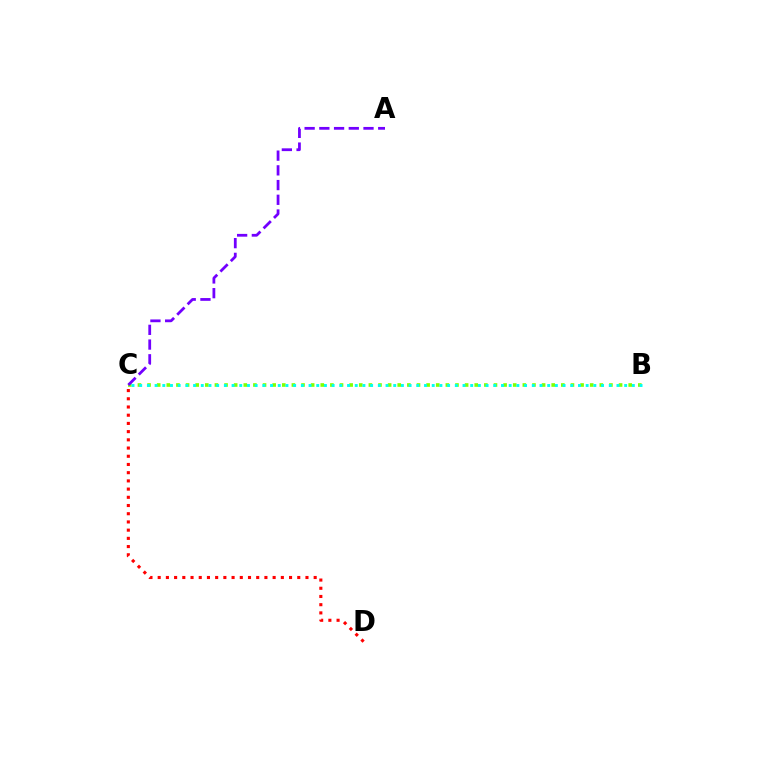{('B', 'C'): [{'color': '#84ff00', 'line_style': 'dotted', 'thickness': 2.61}, {'color': '#00fff6', 'line_style': 'dotted', 'thickness': 2.09}], ('A', 'C'): [{'color': '#7200ff', 'line_style': 'dashed', 'thickness': 2.0}], ('C', 'D'): [{'color': '#ff0000', 'line_style': 'dotted', 'thickness': 2.23}]}